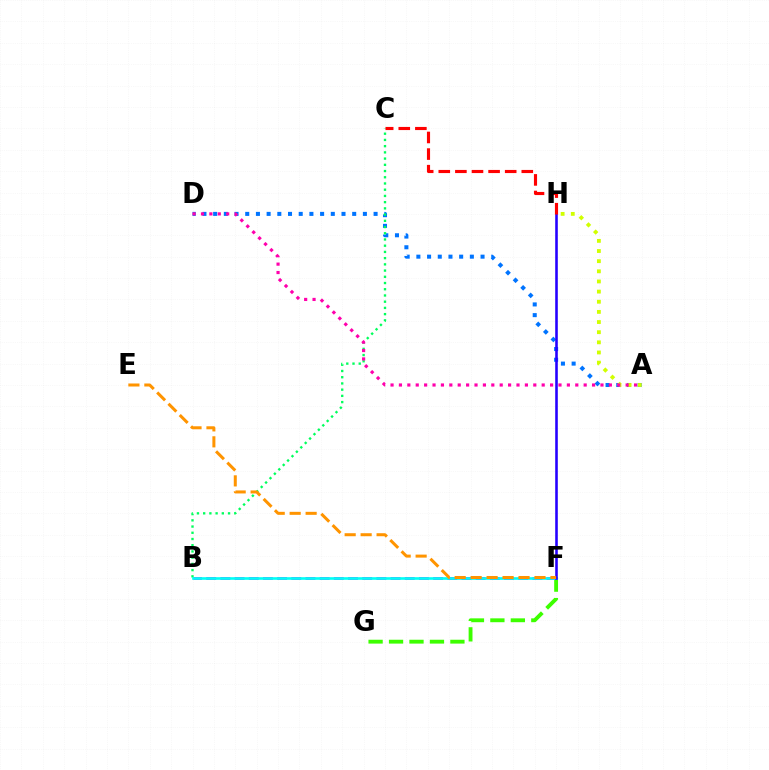{('F', 'G'): [{'color': '#3dff00', 'line_style': 'dashed', 'thickness': 2.78}], ('A', 'D'): [{'color': '#0074ff', 'line_style': 'dotted', 'thickness': 2.91}, {'color': '#ff00ac', 'line_style': 'dotted', 'thickness': 2.28}], ('A', 'H'): [{'color': '#d1ff00', 'line_style': 'dotted', 'thickness': 2.76}], ('B', 'F'): [{'color': '#b900ff', 'line_style': 'dashed', 'thickness': 1.93}, {'color': '#00fff6', 'line_style': 'solid', 'thickness': 1.9}], ('B', 'C'): [{'color': '#00ff5c', 'line_style': 'dotted', 'thickness': 1.69}], ('F', 'H'): [{'color': '#2500ff', 'line_style': 'solid', 'thickness': 1.86}], ('E', 'F'): [{'color': '#ff9400', 'line_style': 'dashed', 'thickness': 2.17}], ('C', 'H'): [{'color': '#ff0000', 'line_style': 'dashed', 'thickness': 2.26}]}